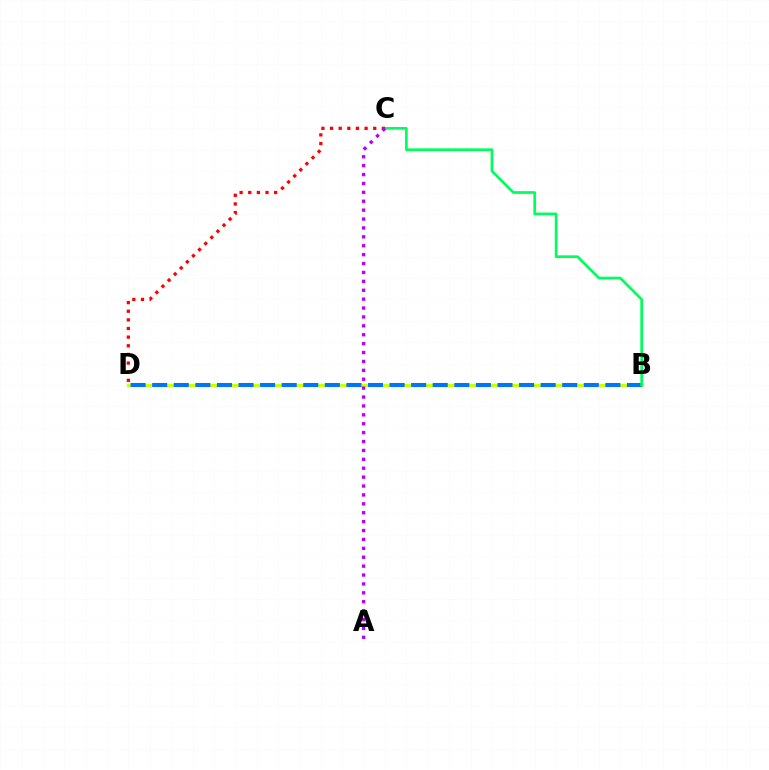{('B', 'D'): [{'color': '#d1ff00', 'line_style': 'solid', 'thickness': 2.35}, {'color': '#0074ff', 'line_style': 'dashed', 'thickness': 2.93}], ('B', 'C'): [{'color': '#00ff5c', 'line_style': 'solid', 'thickness': 1.94}], ('C', 'D'): [{'color': '#ff0000', 'line_style': 'dotted', 'thickness': 2.35}], ('A', 'C'): [{'color': '#b900ff', 'line_style': 'dotted', 'thickness': 2.42}]}